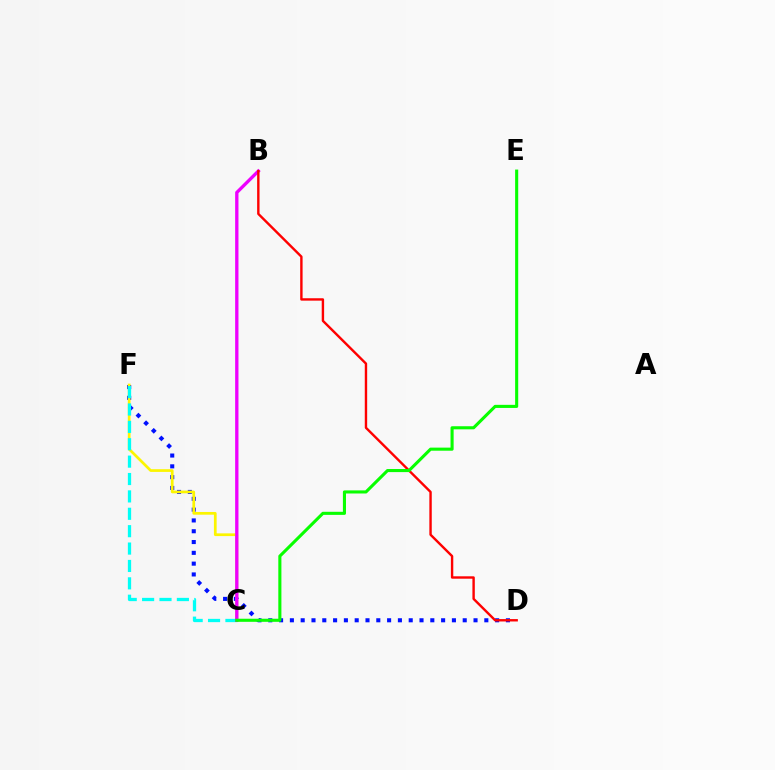{('D', 'F'): [{'color': '#0010ff', 'line_style': 'dotted', 'thickness': 2.94}], ('C', 'F'): [{'color': '#fcf500', 'line_style': 'solid', 'thickness': 1.96}, {'color': '#00fff6', 'line_style': 'dashed', 'thickness': 2.36}], ('B', 'C'): [{'color': '#ee00ff', 'line_style': 'solid', 'thickness': 2.39}], ('B', 'D'): [{'color': '#ff0000', 'line_style': 'solid', 'thickness': 1.73}], ('C', 'E'): [{'color': '#08ff00', 'line_style': 'solid', 'thickness': 2.22}]}